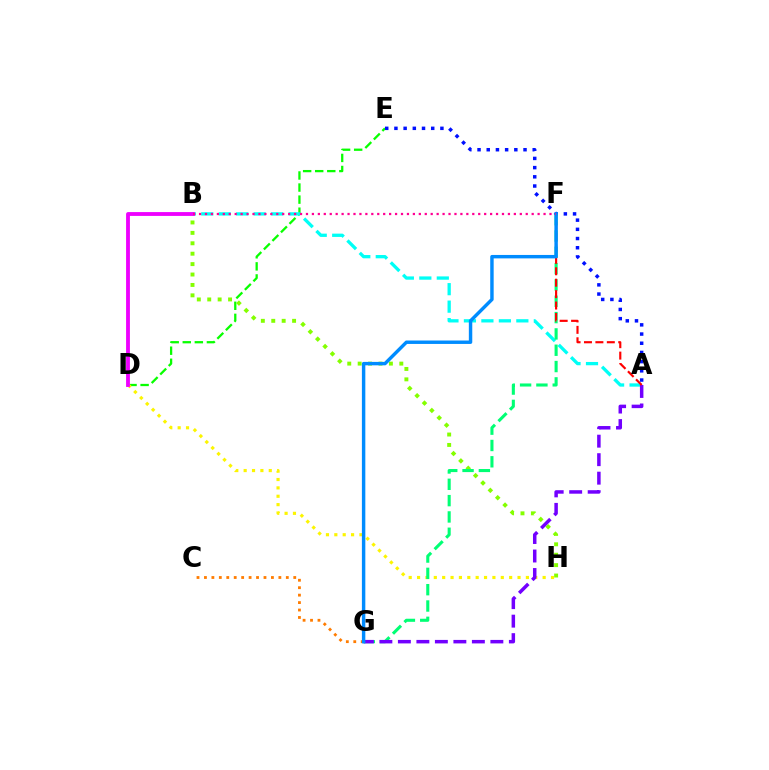{('D', 'E'): [{'color': '#08ff00', 'line_style': 'dashed', 'thickness': 1.64}], ('C', 'G'): [{'color': '#ff7c00', 'line_style': 'dotted', 'thickness': 2.02}], ('A', 'B'): [{'color': '#00fff6', 'line_style': 'dashed', 'thickness': 2.37}], ('B', 'H'): [{'color': '#84ff00', 'line_style': 'dotted', 'thickness': 2.83}], ('A', 'E'): [{'color': '#0010ff', 'line_style': 'dotted', 'thickness': 2.5}], ('D', 'H'): [{'color': '#fcf500', 'line_style': 'dotted', 'thickness': 2.27}], ('F', 'G'): [{'color': '#00ff74', 'line_style': 'dashed', 'thickness': 2.22}, {'color': '#008cff', 'line_style': 'solid', 'thickness': 2.47}], ('B', 'D'): [{'color': '#ee00ff', 'line_style': 'solid', 'thickness': 2.76}], ('A', 'G'): [{'color': '#7200ff', 'line_style': 'dashed', 'thickness': 2.51}], ('A', 'F'): [{'color': '#ff0000', 'line_style': 'dashed', 'thickness': 1.55}], ('B', 'F'): [{'color': '#ff0094', 'line_style': 'dotted', 'thickness': 1.61}]}